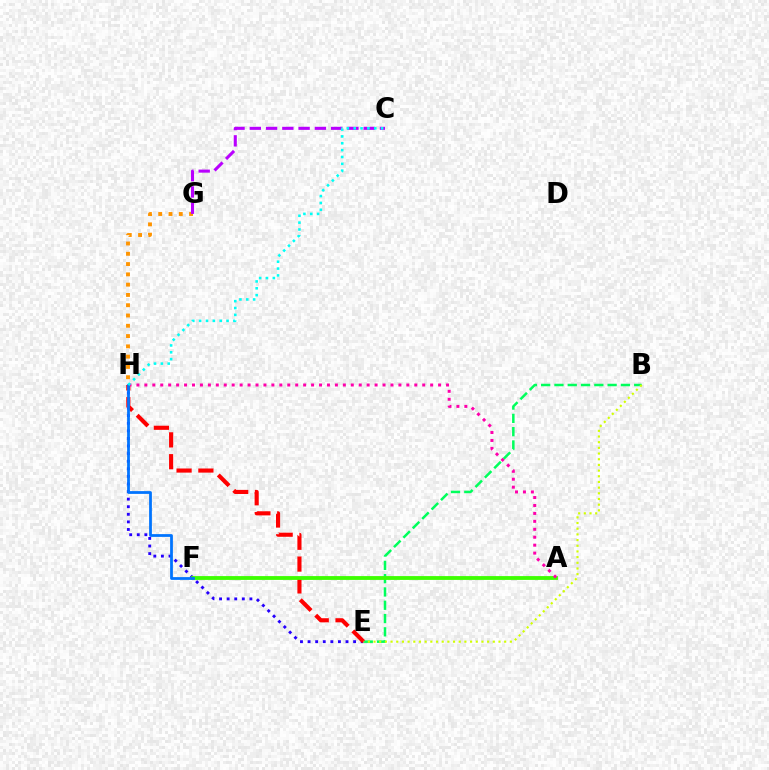{('E', 'H'): [{'color': '#2500ff', 'line_style': 'dotted', 'thickness': 2.06}, {'color': '#ff0000', 'line_style': 'dashed', 'thickness': 2.96}], ('G', 'H'): [{'color': '#ff9400', 'line_style': 'dotted', 'thickness': 2.79}], ('B', 'E'): [{'color': '#00ff5c', 'line_style': 'dashed', 'thickness': 1.81}, {'color': '#d1ff00', 'line_style': 'dotted', 'thickness': 1.54}], ('A', 'F'): [{'color': '#3dff00', 'line_style': 'solid', 'thickness': 2.75}], ('C', 'G'): [{'color': '#b900ff', 'line_style': 'dashed', 'thickness': 2.21}], ('A', 'H'): [{'color': '#ff00ac', 'line_style': 'dotted', 'thickness': 2.16}], ('F', 'H'): [{'color': '#0074ff', 'line_style': 'solid', 'thickness': 1.99}], ('C', 'H'): [{'color': '#00fff6', 'line_style': 'dotted', 'thickness': 1.86}]}